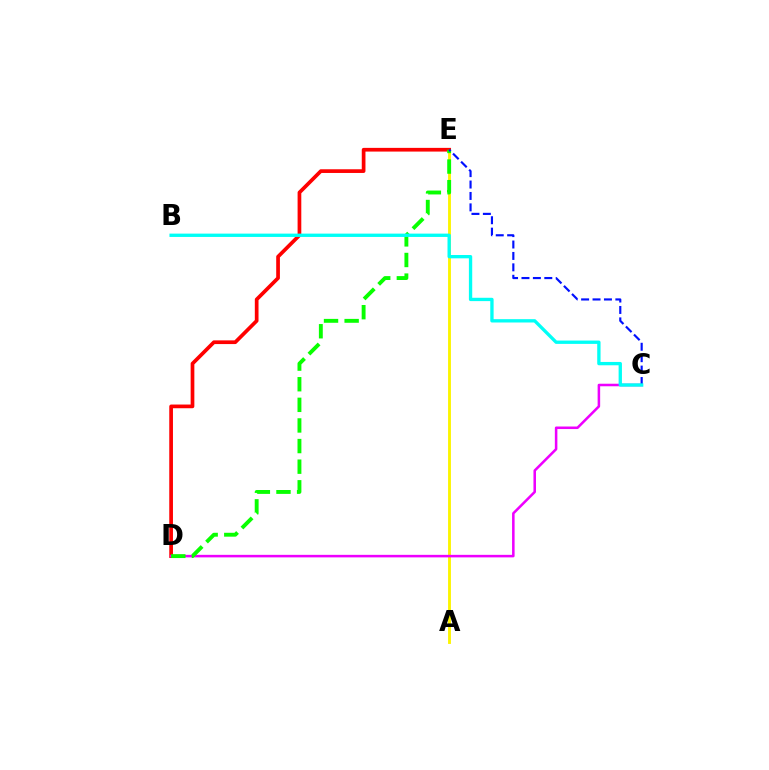{('A', 'E'): [{'color': '#fcf500', 'line_style': 'solid', 'thickness': 2.07}], ('D', 'E'): [{'color': '#ff0000', 'line_style': 'solid', 'thickness': 2.67}, {'color': '#08ff00', 'line_style': 'dashed', 'thickness': 2.8}], ('C', 'D'): [{'color': '#ee00ff', 'line_style': 'solid', 'thickness': 1.83}], ('C', 'E'): [{'color': '#0010ff', 'line_style': 'dashed', 'thickness': 1.55}], ('B', 'C'): [{'color': '#00fff6', 'line_style': 'solid', 'thickness': 2.4}]}